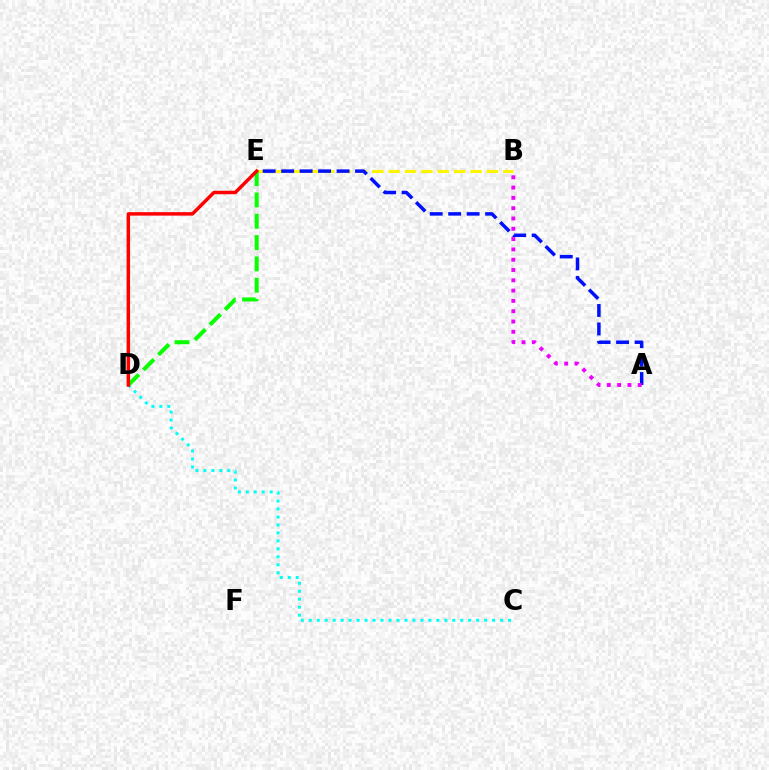{('B', 'E'): [{'color': '#fcf500', 'line_style': 'dashed', 'thickness': 2.22}], ('A', 'E'): [{'color': '#0010ff', 'line_style': 'dashed', 'thickness': 2.51}], ('C', 'D'): [{'color': '#00fff6', 'line_style': 'dotted', 'thickness': 2.17}], ('D', 'E'): [{'color': '#08ff00', 'line_style': 'dashed', 'thickness': 2.9}, {'color': '#ff0000', 'line_style': 'solid', 'thickness': 2.5}], ('A', 'B'): [{'color': '#ee00ff', 'line_style': 'dotted', 'thickness': 2.8}]}